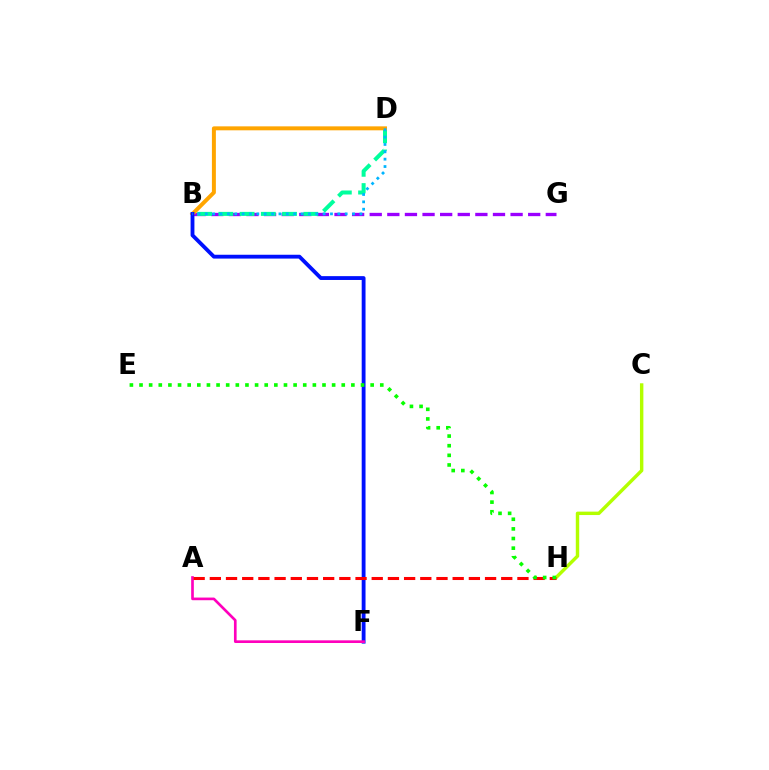{('B', 'G'): [{'color': '#9b00ff', 'line_style': 'dashed', 'thickness': 2.39}], ('C', 'H'): [{'color': '#b3ff00', 'line_style': 'solid', 'thickness': 2.46}], ('B', 'D'): [{'color': '#00ff9d', 'line_style': 'dashed', 'thickness': 2.88}, {'color': '#ffa500', 'line_style': 'solid', 'thickness': 2.86}, {'color': '#00b5ff', 'line_style': 'dotted', 'thickness': 2.0}], ('B', 'F'): [{'color': '#0010ff', 'line_style': 'solid', 'thickness': 2.76}], ('A', 'F'): [{'color': '#ff00bd', 'line_style': 'solid', 'thickness': 1.92}], ('A', 'H'): [{'color': '#ff0000', 'line_style': 'dashed', 'thickness': 2.2}], ('E', 'H'): [{'color': '#08ff00', 'line_style': 'dotted', 'thickness': 2.62}]}